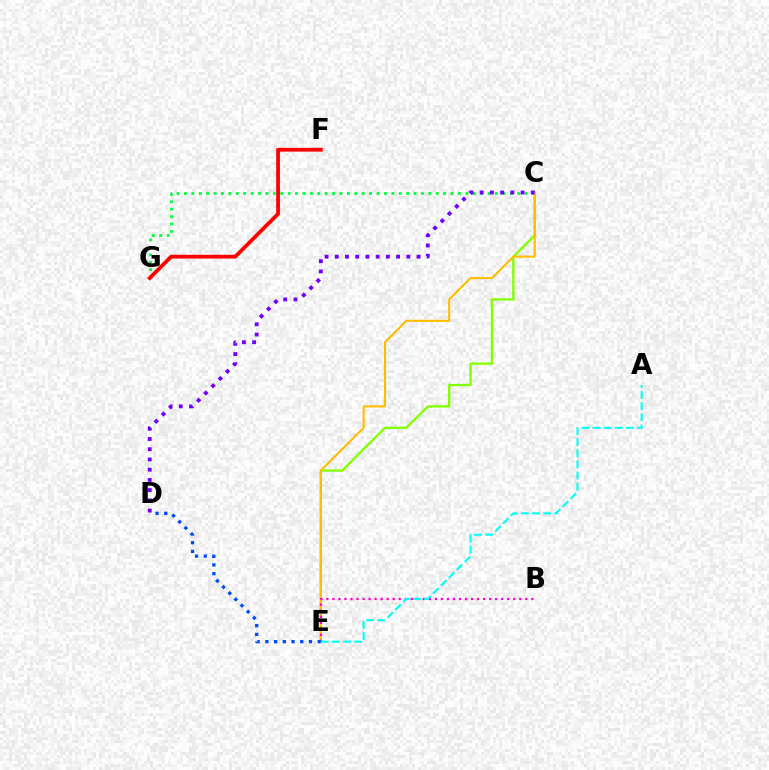{('C', 'E'): [{'color': '#84ff00', 'line_style': 'solid', 'thickness': 1.68}, {'color': '#ffbd00', 'line_style': 'solid', 'thickness': 1.52}], ('C', 'G'): [{'color': '#00ff39', 'line_style': 'dotted', 'thickness': 2.01}], ('F', 'G'): [{'color': '#ff0000', 'line_style': 'solid', 'thickness': 2.71}], ('B', 'E'): [{'color': '#ff00cf', 'line_style': 'dotted', 'thickness': 1.64}], ('D', 'E'): [{'color': '#004bff', 'line_style': 'dotted', 'thickness': 2.37}], ('C', 'D'): [{'color': '#7200ff', 'line_style': 'dotted', 'thickness': 2.78}], ('A', 'E'): [{'color': '#00fff6', 'line_style': 'dashed', 'thickness': 1.51}]}